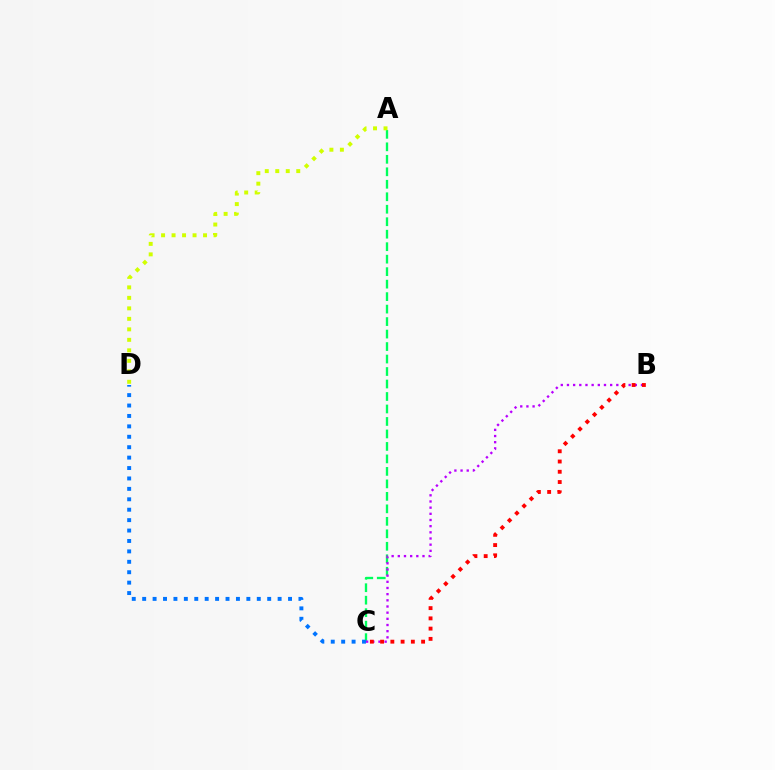{('A', 'C'): [{'color': '#00ff5c', 'line_style': 'dashed', 'thickness': 1.7}], ('B', 'C'): [{'color': '#b900ff', 'line_style': 'dotted', 'thickness': 1.68}, {'color': '#ff0000', 'line_style': 'dotted', 'thickness': 2.78}], ('A', 'D'): [{'color': '#d1ff00', 'line_style': 'dotted', 'thickness': 2.85}], ('C', 'D'): [{'color': '#0074ff', 'line_style': 'dotted', 'thickness': 2.83}]}